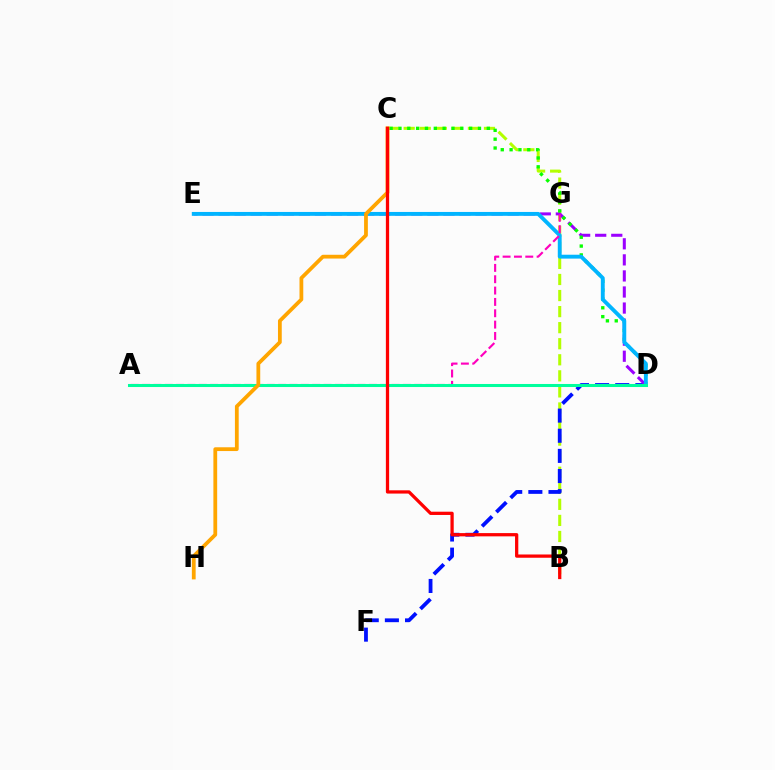{('B', 'C'): [{'color': '#b3ff00', 'line_style': 'dashed', 'thickness': 2.18}, {'color': '#ff0000', 'line_style': 'solid', 'thickness': 2.35}], ('D', 'F'): [{'color': '#0010ff', 'line_style': 'dashed', 'thickness': 2.74}], ('D', 'E'): [{'color': '#9b00ff', 'line_style': 'dashed', 'thickness': 2.18}, {'color': '#00b5ff', 'line_style': 'solid', 'thickness': 2.79}], ('C', 'D'): [{'color': '#08ff00', 'line_style': 'dotted', 'thickness': 2.4}], ('A', 'G'): [{'color': '#ff00bd', 'line_style': 'dashed', 'thickness': 1.54}], ('A', 'D'): [{'color': '#00ff9d', 'line_style': 'solid', 'thickness': 2.19}], ('C', 'H'): [{'color': '#ffa500', 'line_style': 'solid', 'thickness': 2.72}]}